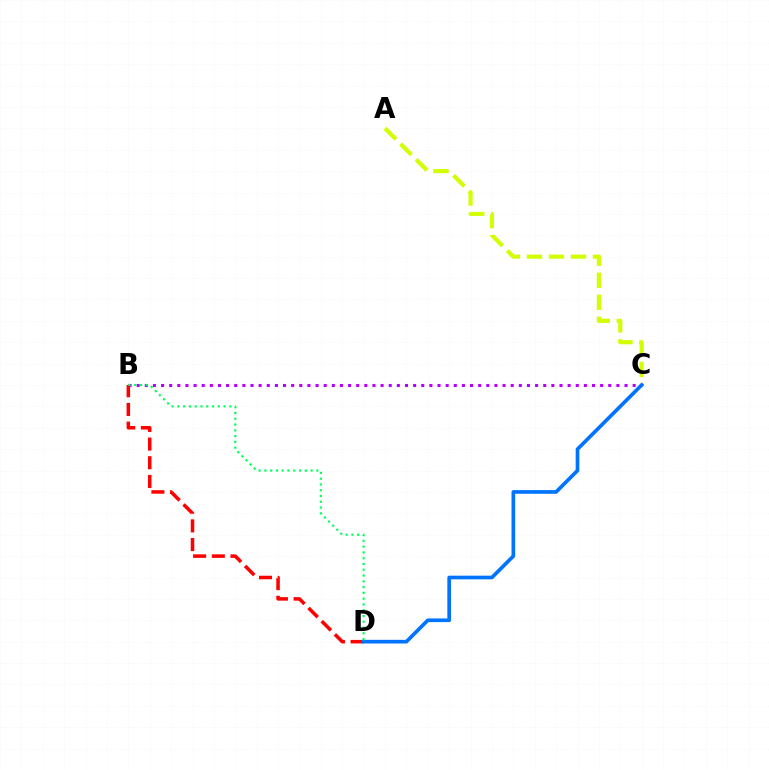{('B', 'C'): [{'color': '#b900ff', 'line_style': 'dotted', 'thickness': 2.21}], ('A', 'C'): [{'color': '#d1ff00', 'line_style': 'dashed', 'thickness': 2.99}], ('B', 'D'): [{'color': '#ff0000', 'line_style': 'dashed', 'thickness': 2.54}, {'color': '#00ff5c', 'line_style': 'dotted', 'thickness': 1.57}], ('C', 'D'): [{'color': '#0074ff', 'line_style': 'solid', 'thickness': 2.64}]}